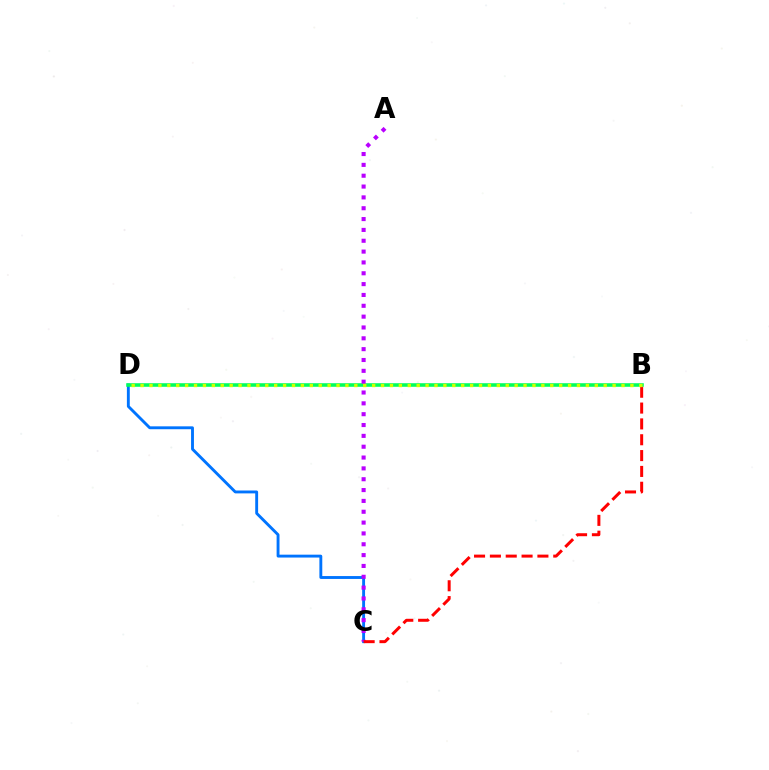{('C', 'D'): [{'color': '#0074ff', 'line_style': 'solid', 'thickness': 2.08}], ('B', 'D'): [{'color': '#00ff5c', 'line_style': 'solid', 'thickness': 2.57}, {'color': '#d1ff00', 'line_style': 'dotted', 'thickness': 2.42}], ('A', 'C'): [{'color': '#b900ff', 'line_style': 'dotted', 'thickness': 2.95}], ('B', 'C'): [{'color': '#ff0000', 'line_style': 'dashed', 'thickness': 2.15}]}